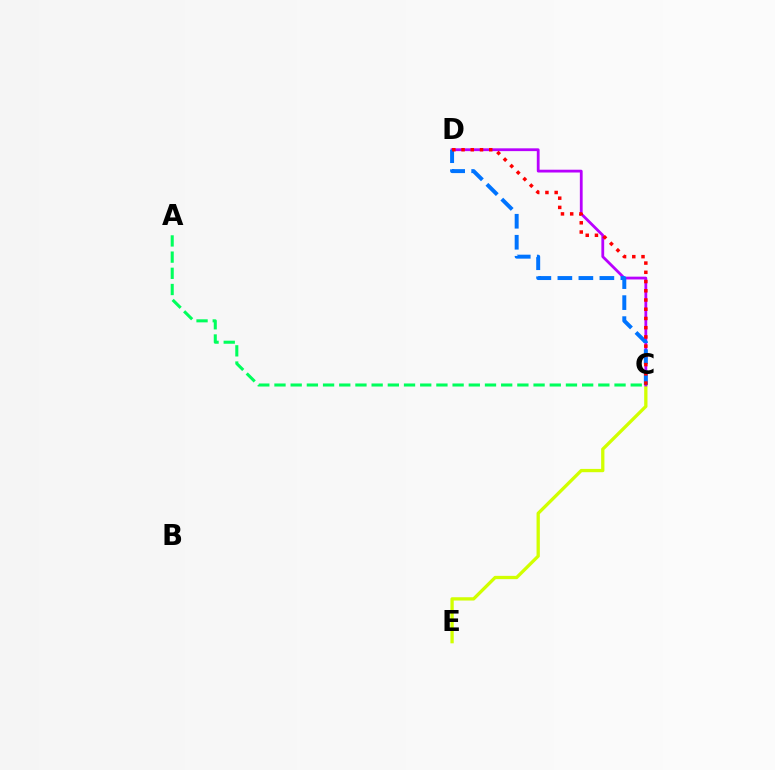{('C', 'E'): [{'color': '#d1ff00', 'line_style': 'solid', 'thickness': 2.37}], ('C', 'D'): [{'color': '#b900ff', 'line_style': 'solid', 'thickness': 2.01}, {'color': '#0074ff', 'line_style': 'dashed', 'thickness': 2.85}, {'color': '#ff0000', 'line_style': 'dotted', 'thickness': 2.51}], ('A', 'C'): [{'color': '#00ff5c', 'line_style': 'dashed', 'thickness': 2.2}]}